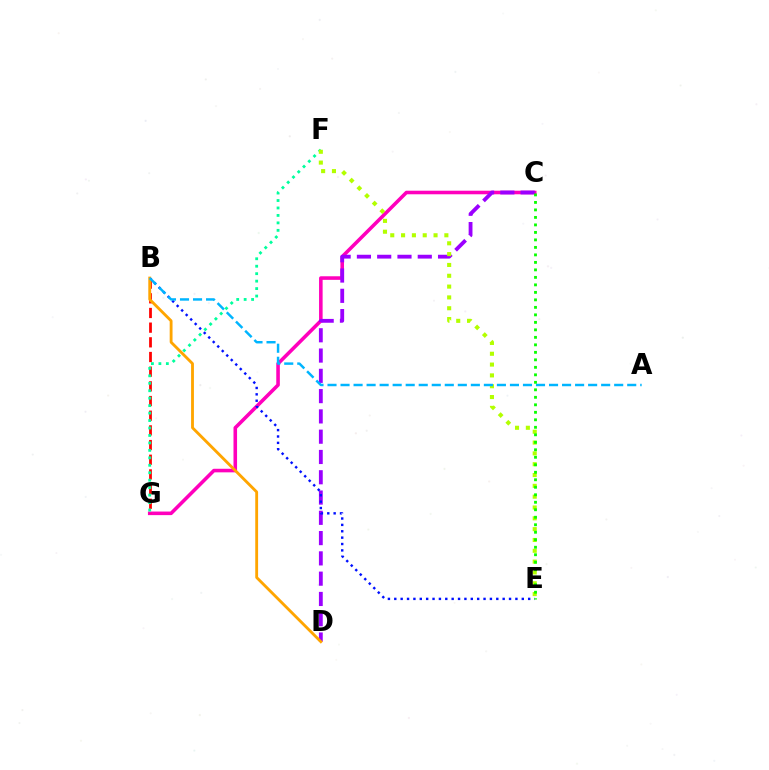{('C', 'G'): [{'color': '#ff00bd', 'line_style': 'solid', 'thickness': 2.57}], ('B', 'G'): [{'color': '#ff0000', 'line_style': 'dashed', 'thickness': 1.99}], ('F', 'G'): [{'color': '#00ff9d', 'line_style': 'dotted', 'thickness': 2.03}], ('C', 'D'): [{'color': '#9b00ff', 'line_style': 'dashed', 'thickness': 2.76}], ('B', 'E'): [{'color': '#0010ff', 'line_style': 'dotted', 'thickness': 1.73}], ('B', 'D'): [{'color': '#ffa500', 'line_style': 'solid', 'thickness': 2.05}], ('E', 'F'): [{'color': '#b3ff00', 'line_style': 'dotted', 'thickness': 2.94}], ('A', 'B'): [{'color': '#00b5ff', 'line_style': 'dashed', 'thickness': 1.77}], ('C', 'E'): [{'color': '#08ff00', 'line_style': 'dotted', 'thickness': 2.04}]}